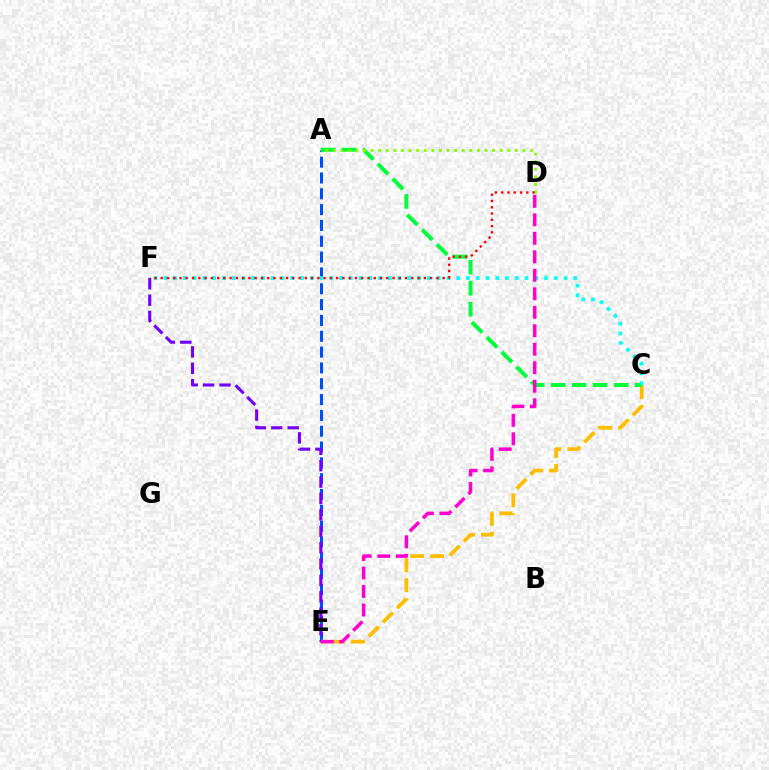{('A', 'E'): [{'color': '#004bff', 'line_style': 'dashed', 'thickness': 2.15}], ('C', 'E'): [{'color': '#ffbd00', 'line_style': 'dashed', 'thickness': 2.71}], ('A', 'C'): [{'color': '#00ff39', 'line_style': 'dashed', 'thickness': 2.85}], ('C', 'F'): [{'color': '#00fff6', 'line_style': 'dotted', 'thickness': 2.65}], ('A', 'D'): [{'color': '#84ff00', 'line_style': 'dotted', 'thickness': 2.06}], ('E', 'F'): [{'color': '#7200ff', 'line_style': 'dashed', 'thickness': 2.23}], ('D', 'F'): [{'color': '#ff0000', 'line_style': 'dotted', 'thickness': 1.7}], ('D', 'E'): [{'color': '#ff00cf', 'line_style': 'dashed', 'thickness': 2.51}]}